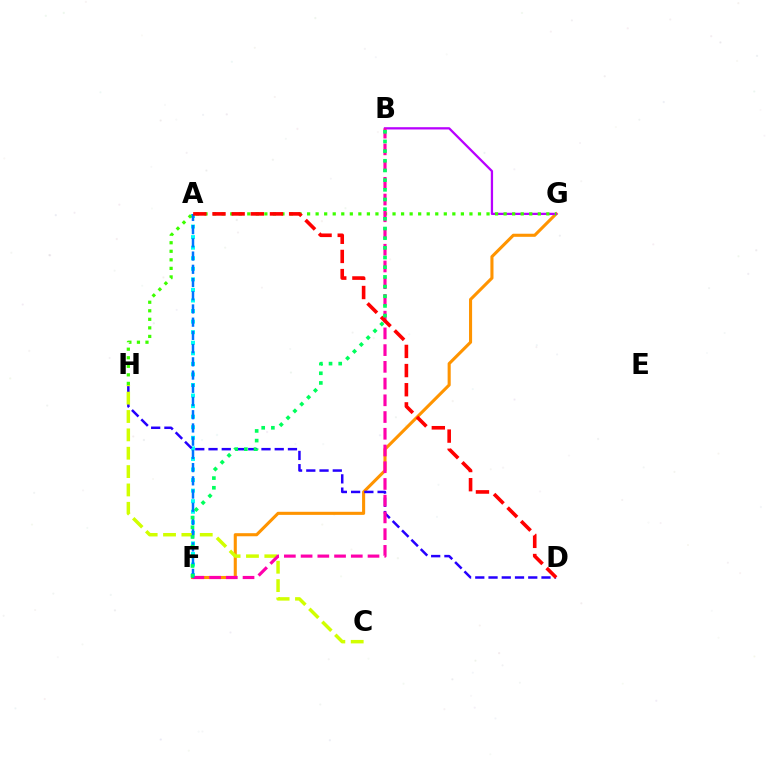{('F', 'G'): [{'color': '#ff9400', 'line_style': 'solid', 'thickness': 2.22}], ('A', 'F'): [{'color': '#00fff6', 'line_style': 'dotted', 'thickness': 2.87}, {'color': '#0074ff', 'line_style': 'dashed', 'thickness': 1.8}], ('B', 'G'): [{'color': '#b900ff', 'line_style': 'solid', 'thickness': 1.63}], ('G', 'H'): [{'color': '#3dff00', 'line_style': 'dotted', 'thickness': 2.32}], ('D', 'H'): [{'color': '#2500ff', 'line_style': 'dashed', 'thickness': 1.8}], ('C', 'H'): [{'color': '#d1ff00', 'line_style': 'dashed', 'thickness': 2.49}], ('B', 'F'): [{'color': '#ff00ac', 'line_style': 'dashed', 'thickness': 2.27}, {'color': '#00ff5c', 'line_style': 'dotted', 'thickness': 2.63}], ('A', 'D'): [{'color': '#ff0000', 'line_style': 'dashed', 'thickness': 2.6}]}